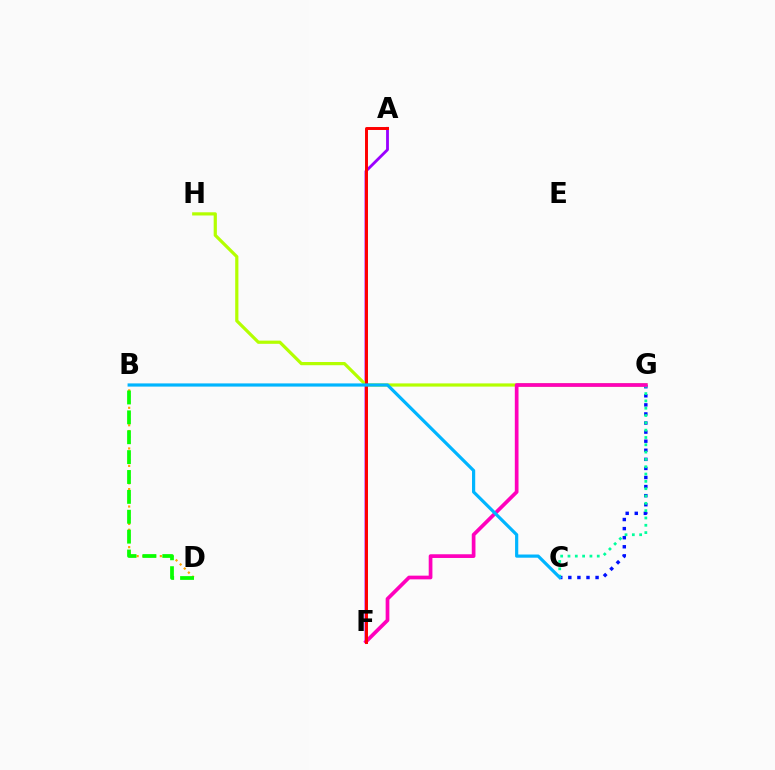{('A', 'F'): [{'color': '#9b00ff', 'line_style': 'solid', 'thickness': 2.03}, {'color': '#ff0000', 'line_style': 'solid', 'thickness': 2.13}], ('B', 'D'): [{'color': '#ffa500', 'line_style': 'dotted', 'thickness': 1.58}, {'color': '#08ff00', 'line_style': 'dashed', 'thickness': 2.7}], ('G', 'H'): [{'color': '#b3ff00', 'line_style': 'solid', 'thickness': 2.3}], ('C', 'G'): [{'color': '#0010ff', 'line_style': 'dotted', 'thickness': 2.47}, {'color': '#00ff9d', 'line_style': 'dotted', 'thickness': 1.99}], ('F', 'G'): [{'color': '#ff00bd', 'line_style': 'solid', 'thickness': 2.67}], ('B', 'C'): [{'color': '#00b5ff', 'line_style': 'solid', 'thickness': 2.3}]}